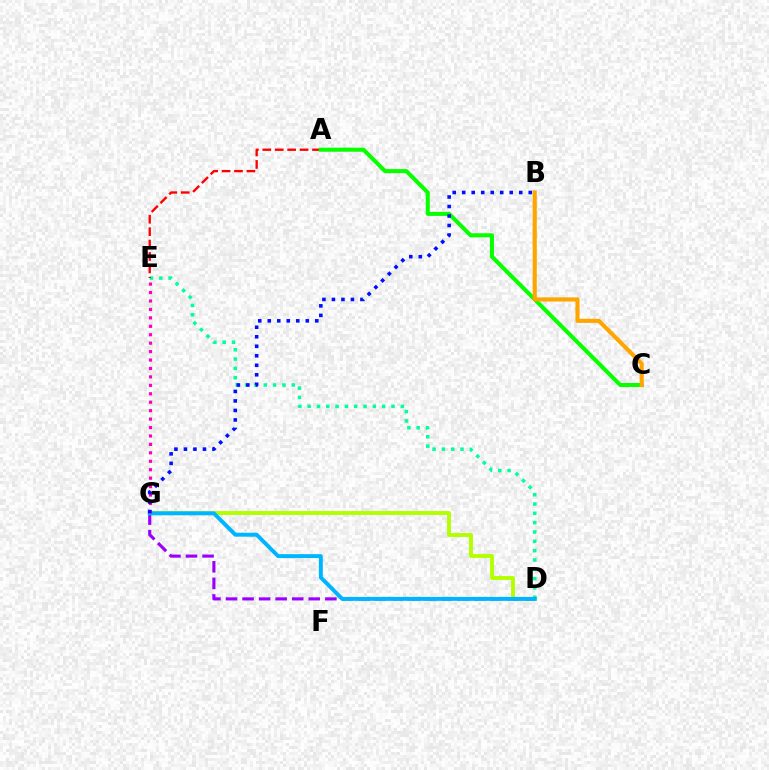{('D', 'E'): [{'color': '#00ff9d', 'line_style': 'dotted', 'thickness': 2.53}], ('A', 'E'): [{'color': '#ff0000', 'line_style': 'dashed', 'thickness': 1.69}], ('D', 'G'): [{'color': '#b3ff00', 'line_style': 'solid', 'thickness': 2.81}, {'color': '#9b00ff', 'line_style': 'dashed', 'thickness': 2.25}, {'color': '#00b5ff', 'line_style': 'solid', 'thickness': 2.83}], ('A', 'C'): [{'color': '#08ff00', 'line_style': 'solid', 'thickness': 2.91}], ('E', 'G'): [{'color': '#ff00bd', 'line_style': 'dotted', 'thickness': 2.29}], ('B', 'C'): [{'color': '#ffa500', 'line_style': 'solid', 'thickness': 2.97}], ('B', 'G'): [{'color': '#0010ff', 'line_style': 'dotted', 'thickness': 2.58}]}